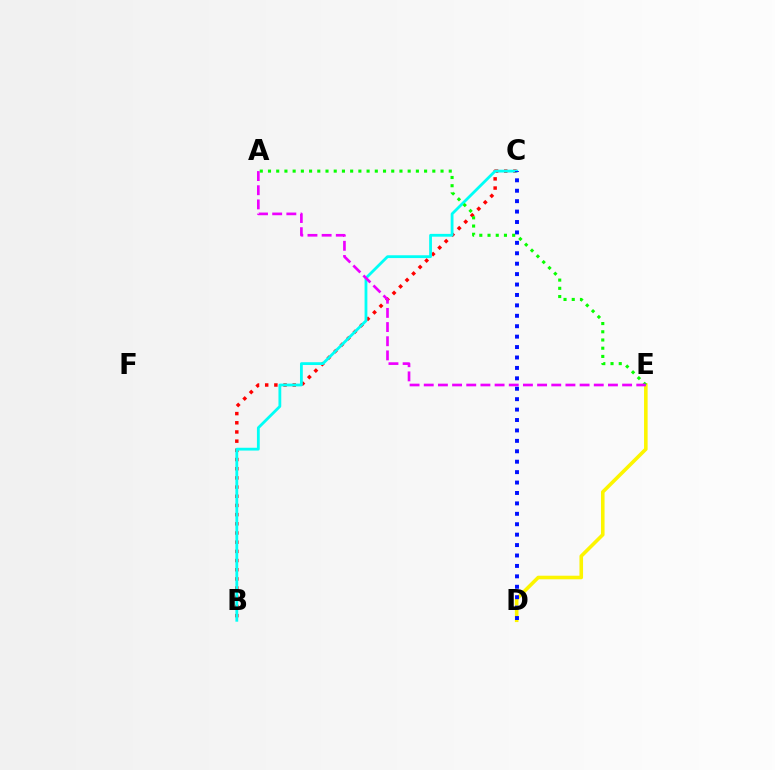{('B', 'C'): [{'color': '#ff0000', 'line_style': 'dotted', 'thickness': 2.5}, {'color': '#00fff6', 'line_style': 'solid', 'thickness': 2.02}], ('D', 'E'): [{'color': '#fcf500', 'line_style': 'solid', 'thickness': 2.58}], ('A', 'E'): [{'color': '#08ff00', 'line_style': 'dotted', 'thickness': 2.23}, {'color': '#ee00ff', 'line_style': 'dashed', 'thickness': 1.92}], ('C', 'D'): [{'color': '#0010ff', 'line_style': 'dotted', 'thickness': 2.83}]}